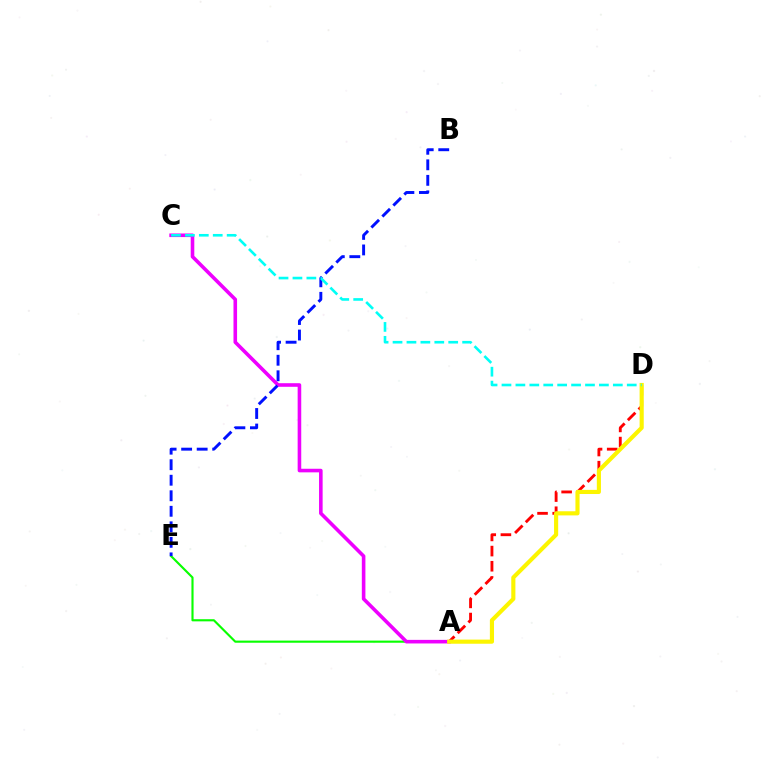{('A', 'D'): [{'color': '#ff0000', 'line_style': 'dashed', 'thickness': 2.06}, {'color': '#fcf500', 'line_style': 'solid', 'thickness': 2.97}], ('A', 'E'): [{'color': '#08ff00', 'line_style': 'solid', 'thickness': 1.54}], ('A', 'C'): [{'color': '#ee00ff', 'line_style': 'solid', 'thickness': 2.59}], ('B', 'E'): [{'color': '#0010ff', 'line_style': 'dashed', 'thickness': 2.11}], ('C', 'D'): [{'color': '#00fff6', 'line_style': 'dashed', 'thickness': 1.89}]}